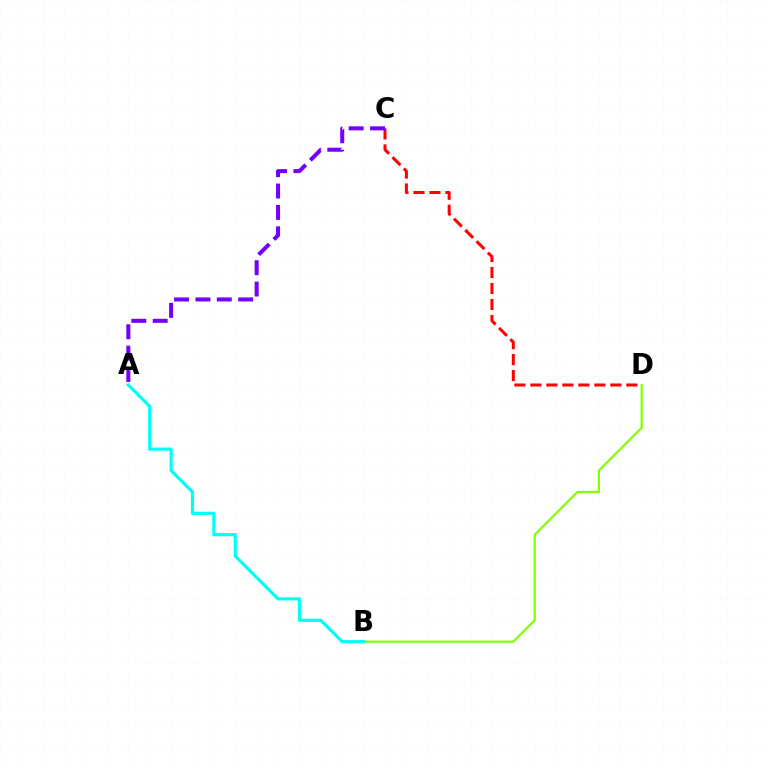{('B', 'D'): [{'color': '#84ff00', 'line_style': 'solid', 'thickness': 1.59}], ('C', 'D'): [{'color': '#ff0000', 'line_style': 'dashed', 'thickness': 2.17}], ('A', 'C'): [{'color': '#7200ff', 'line_style': 'dashed', 'thickness': 2.9}], ('A', 'B'): [{'color': '#00fff6', 'line_style': 'solid', 'thickness': 2.3}]}